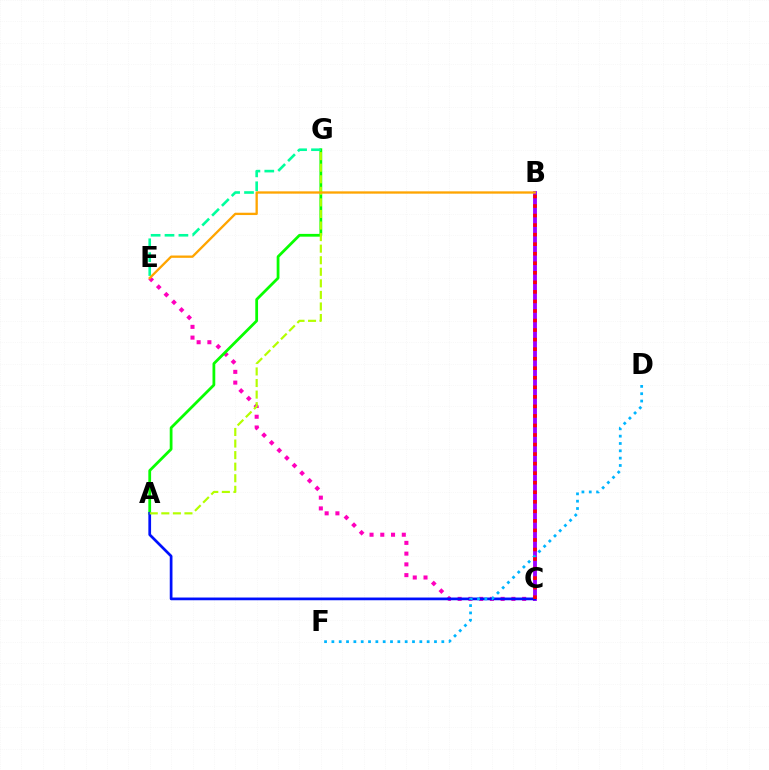{('C', 'E'): [{'color': '#ff00bd', 'line_style': 'dotted', 'thickness': 2.92}], ('A', 'G'): [{'color': '#08ff00', 'line_style': 'solid', 'thickness': 2.0}, {'color': '#b3ff00', 'line_style': 'dashed', 'thickness': 1.57}], ('B', 'C'): [{'color': '#9b00ff', 'line_style': 'solid', 'thickness': 2.77}, {'color': '#ff0000', 'line_style': 'dotted', 'thickness': 2.59}], ('A', 'C'): [{'color': '#0010ff', 'line_style': 'solid', 'thickness': 1.96}], ('D', 'F'): [{'color': '#00b5ff', 'line_style': 'dotted', 'thickness': 1.99}], ('E', 'G'): [{'color': '#00ff9d', 'line_style': 'dashed', 'thickness': 1.89}], ('B', 'E'): [{'color': '#ffa500', 'line_style': 'solid', 'thickness': 1.67}]}